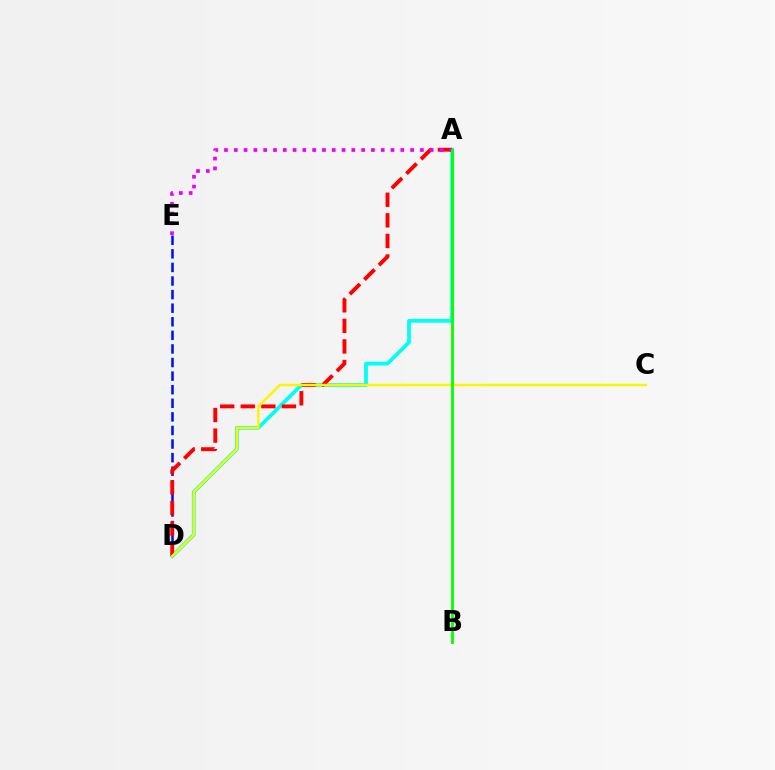{('A', 'D'): [{'color': '#00fff6', 'line_style': 'solid', 'thickness': 2.71}, {'color': '#ff0000', 'line_style': 'dashed', 'thickness': 2.8}], ('D', 'E'): [{'color': '#0010ff', 'line_style': 'dashed', 'thickness': 1.85}], ('C', 'D'): [{'color': '#fcf500', 'line_style': 'solid', 'thickness': 1.77}], ('A', 'E'): [{'color': '#ee00ff', 'line_style': 'dotted', 'thickness': 2.66}], ('A', 'B'): [{'color': '#08ff00', 'line_style': 'solid', 'thickness': 2.03}]}